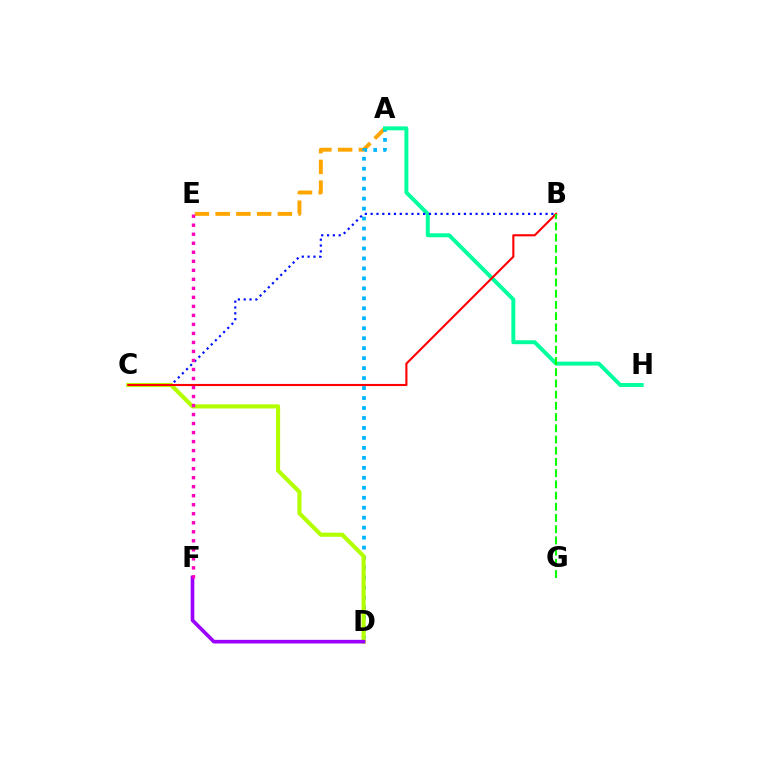{('A', 'E'): [{'color': '#ffa500', 'line_style': 'dashed', 'thickness': 2.82}], ('A', 'D'): [{'color': '#00b5ff', 'line_style': 'dotted', 'thickness': 2.71}], ('A', 'H'): [{'color': '#00ff9d', 'line_style': 'solid', 'thickness': 2.84}], ('B', 'C'): [{'color': '#0010ff', 'line_style': 'dotted', 'thickness': 1.58}, {'color': '#ff0000', 'line_style': 'solid', 'thickness': 1.53}], ('C', 'D'): [{'color': '#b3ff00', 'line_style': 'solid', 'thickness': 2.97}], ('D', 'F'): [{'color': '#9b00ff', 'line_style': 'solid', 'thickness': 2.62}], ('E', 'F'): [{'color': '#ff00bd', 'line_style': 'dotted', 'thickness': 2.45}], ('B', 'G'): [{'color': '#08ff00', 'line_style': 'dashed', 'thickness': 1.52}]}